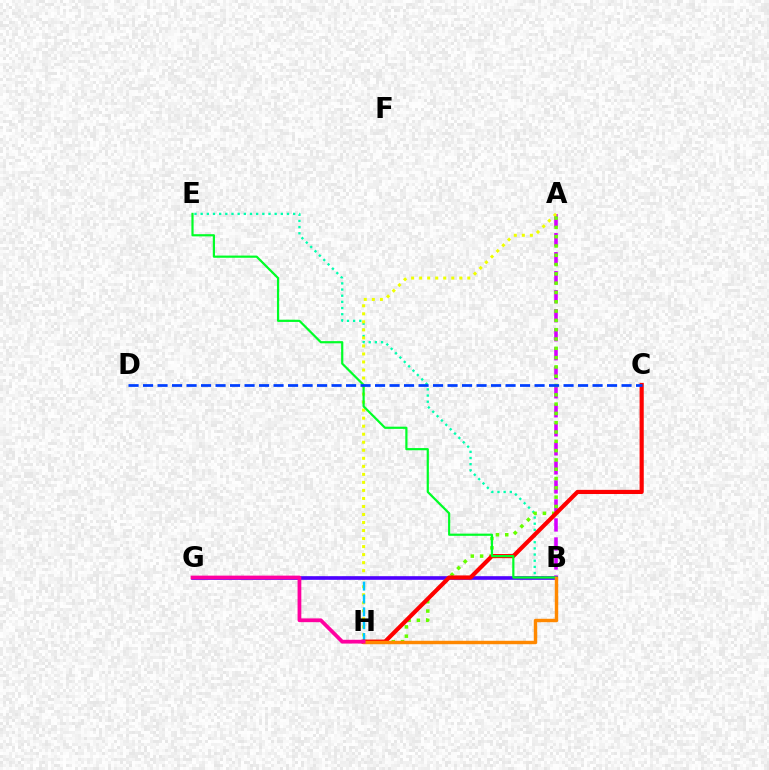{('B', 'E'): [{'color': '#00ffaf', 'line_style': 'dotted', 'thickness': 1.68}, {'color': '#00ff27', 'line_style': 'solid', 'thickness': 1.58}], ('A', 'B'): [{'color': '#d600ff', 'line_style': 'dashed', 'thickness': 2.58}], ('A', 'H'): [{'color': '#eeff00', 'line_style': 'dotted', 'thickness': 2.18}, {'color': '#66ff00', 'line_style': 'dotted', 'thickness': 2.53}], ('G', 'H'): [{'color': '#00c7ff', 'line_style': 'dashed', 'thickness': 1.75}, {'color': '#ff00a0', 'line_style': 'solid', 'thickness': 2.7}], ('B', 'G'): [{'color': '#4f00ff', 'line_style': 'solid', 'thickness': 2.61}], ('C', 'H'): [{'color': '#ff0000', 'line_style': 'solid', 'thickness': 2.99}], ('B', 'H'): [{'color': '#ff8800', 'line_style': 'solid', 'thickness': 2.48}], ('C', 'D'): [{'color': '#003fff', 'line_style': 'dashed', 'thickness': 1.97}]}